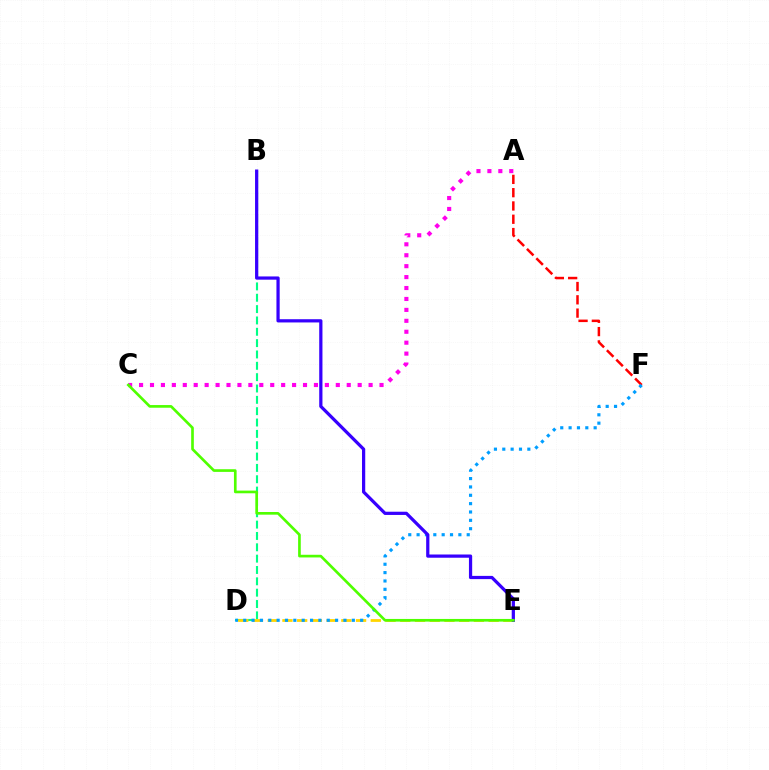{('A', 'F'): [{'color': '#ff0000', 'line_style': 'dashed', 'thickness': 1.81}], ('B', 'D'): [{'color': '#00ff86', 'line_style': 'dashed', 'thickness': 1.54}], ('D', 'E'): [{'color': '#ffd500', 'line_style': 'dashed', 'thickness': 2.0}], ('A', 'C'): [{'color': '#ff00ed', 'line_style': 'dotted', 'thickness': 2.97}], ('D', 'F'): [{'color': '#009eff', 'line_style': 'dotted', 'thickness': 2.27}], ('B', 'E'): [{'color': '#3700ff', 'line_style': 'solid', 'thickness': 2.33}], ('C', 'E'): [{'color': '#4fff00', 'line_style': 'solid', 'thickness': 1.92}]}